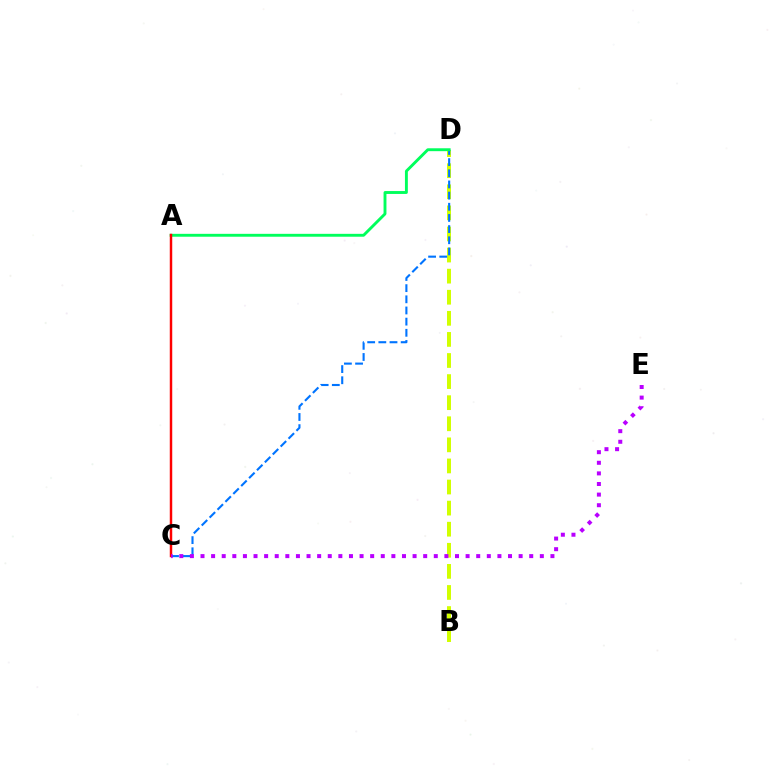{('B', 'D'): [{'color': '#d1ff00', 'line_style': 'dashed', 'thickness': 2.86}], ('C', 'D'): [{'color': '#0074ff', 'line_style': 'dashed', 'thickness': 1.52}], ('A', 'D'): [{'color': '#00ff5c', 'line_style': 'solid', 'thickness': 2.08}], ('A', 'C'): [{'color': '#ff0000', 'line_style': 'solid', 'thickness': 1.77}], ('C', 'E'): [{'color': '#b900ff', 'line_style': 'dotted', 'thickness': 2.88}]}